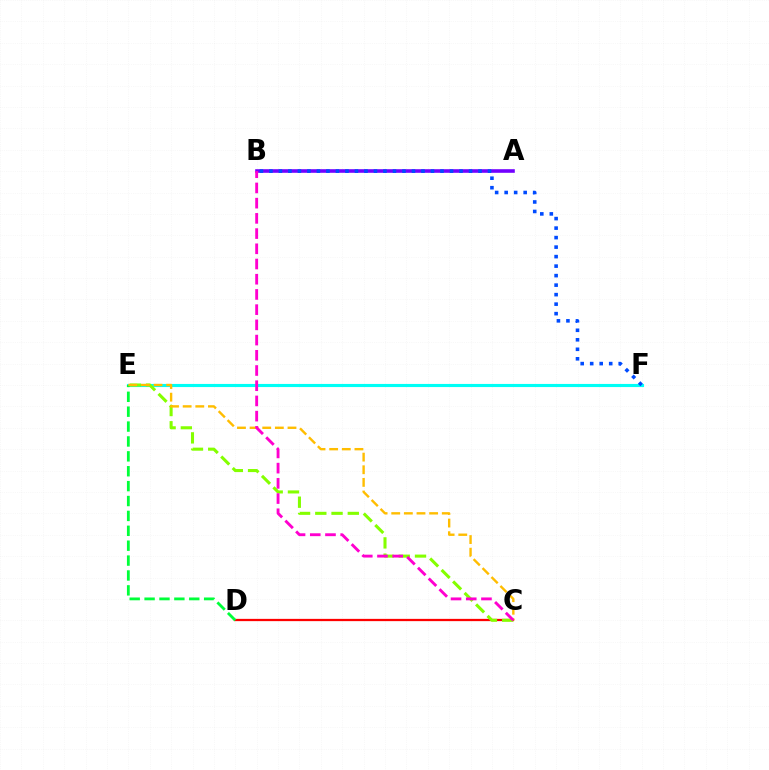{('E', 'F'): [{'color': '#00fff6', 'line_style': 'solid', 'thickness': 2.25}], ('C', 'D'): [{'color': '#ff0000', 'line_style': 'solid', 'thickness': 1.63}], ('A', 'B'): [{'color': '#7200ff', 'line_style': 'solid', 'thickness': 2.59}], ('C', 'E'): [{'color': '#84ff00', 'line_style': 'dashed', 'thickness': 2.21}, {'color': '#ffbd00', 'line_style': 'dashed', 'thickness': 1.72}], ('D', 'E'): [{'color': '#00ff39', 'line_style': 'dashed', 'thickness': 2.02}], ('B', 'F'): [{'color': '#004bff', 'line_style': 'dotted', 'thickness': 2.58}], ('B', 'C'): [{'color': '#ff00cf', 'line_style': 'dashed', 'thickness': 2.07}]}